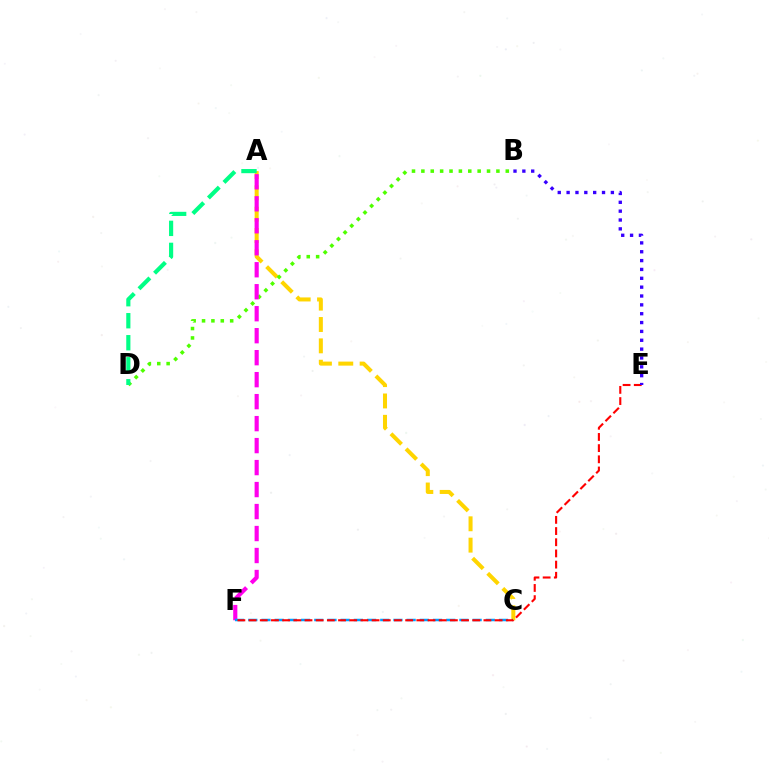{('A', 'C'): [{'color': '#ffd500', 'line_style': 'dashed', 'thickness': 2.9}], ('B', 'D'): [{'color': '#4fff00', 'line_style': 'dotted', 'thickness': 2.55}], ('A', 'F'): [{'color': '#ff00ed', 'line_style': 'dashed', 'thickness': 2.99}], ('C', 'F'): [{'color': '#009eff', 'line_style': 'dashed', 'thickness': 1.79}], ('A', 'D'): [{'color': '#00ff86', 'line_style': 'dashed', 'thickness': 2.99}], ('E', 'F'): [{'color': '#ff0000', 'line_style': 'dashed', 'thickness': 1.52}], ('B', 'E'): [{'color': '#3700ff', 'line_style': 'dotted', 'thickness': 2.41}]}